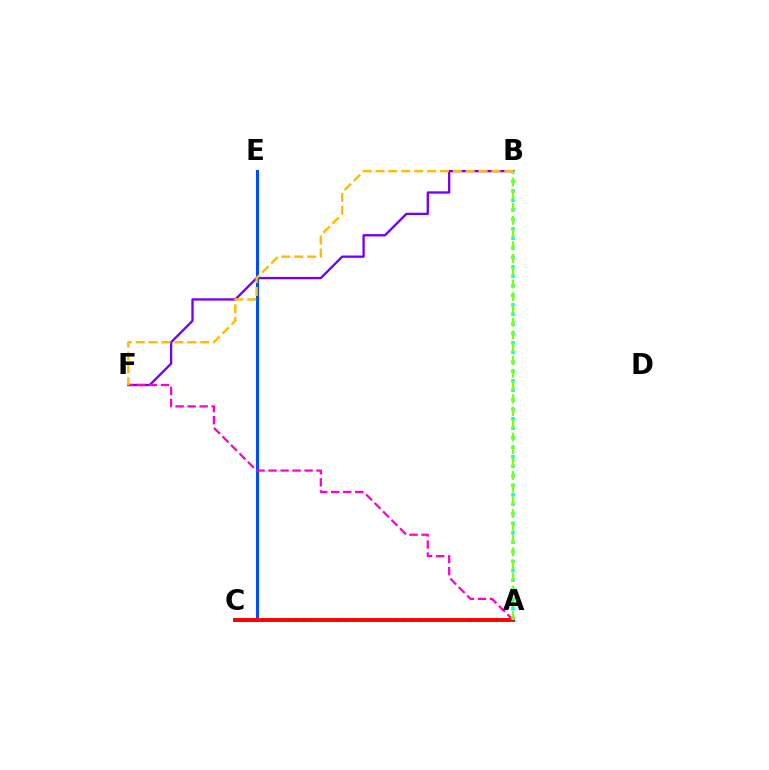{('B', 'F'): [{'color': '#7200ff', 'line_style': 'solid', 'thickness': 1.67}, {'color': '#ffbd00', 'line_style': 'dashed', 'thickness': 1.75}], ('C', 'E'): [{'color': '#004bff', 'line_style': 'solid', 'thickness': 2.21}], ('A', 'F'): [{'color': '#ff00cf', 'line_style': 'dashed', 'thickness': 1.63}], ('A', 'C'): [{'color': '#00ff39', 'line_style': 'dotted', 'thickness': 2.26}, {'color': '#ff0000', 'line_style': 'solid', 'thickness': 2.83}], ('A', 'B'): [{'color': '#00fff6', 'line_style': 'dotted', 'thickness': 2.58}, {'color': '#84ff00', 'line_style': 'dashed', 'thickness': 1.73}]}